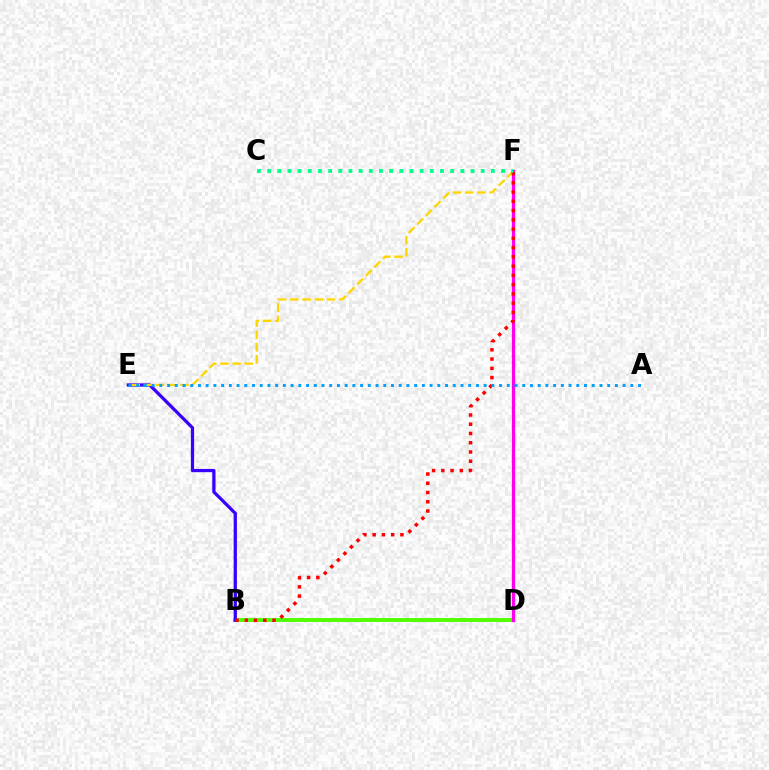{('B', 'D'): [{'color': '#4fff00', 'line_style': 'solid', 'thickness': 2.82}], ('D', 'F'): [{'color': '#ff00ed', 'line_style': 'solid', 'thickness': 2.35}], ('B', 'E'): [{'color': '#3700ff', 'line_style': 'solid', 'thickness': 2.34}], ('E', 'F'): [{'color': '#ffd500', 'line_style': 'dashed', 'thickness': 1.66}], ('B', 'F'): [{'color': '#ff0000', 'line_style': 'dotted', 'thickness': 2.51}], ('C', 'F'): [{'color': '#00ff86', 'line_style': 'dotted', 'thickness': 2.76}], ('A', 'E'): [{'color': '#009eff', 'line_style': 'dotted', 'thickness': 2.1}]}